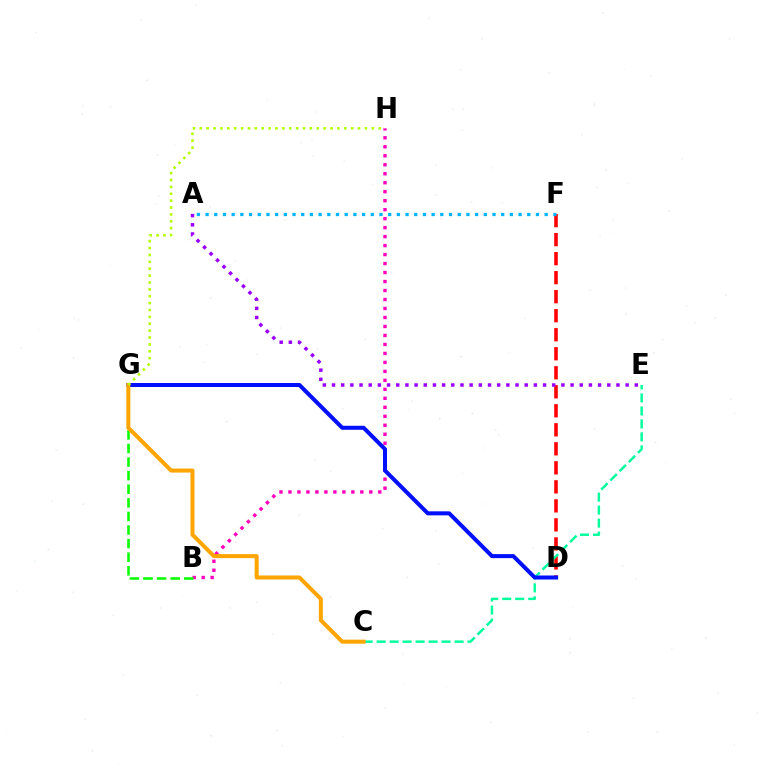{('B', 'H'): [{'color': '#ff00bd', 'line_style': 'dotted', 'thickness': 2.44}], ('D', 'F'): [{'color': '#ff0000', 'line_style': 'dashed', 'thickness': 2.58}], ('C', 'E'): [{'color': '#00ff9d', 'line_style': 'dashed', 'thickness': 1.76}], ('D', 'G'): [{'color': '#0010ff', 'line_style': 'solid', 'thickness': 2.89}], ('B', 'G'): [{'color': '#08ff00', 'line_style': 'dashed', 'thickness': 1.85}], ('C', 'G'): [{'color': '#ffa500', 'line_style': 'solid', 'thickness': 2.89}], ('A', 'F'): [{'color': '#00b5ff', 'line_style': 'dotted', 'thickness': 2.36}], ('A', 'E'): [{'color': '#9b00ff', 'line_style': 'dotted', 'thickness': 2.49}], ('G', 'H'): [{'color': '#b3ff00', 'line_style': 'dotted', 'thickness': 1.87}]}